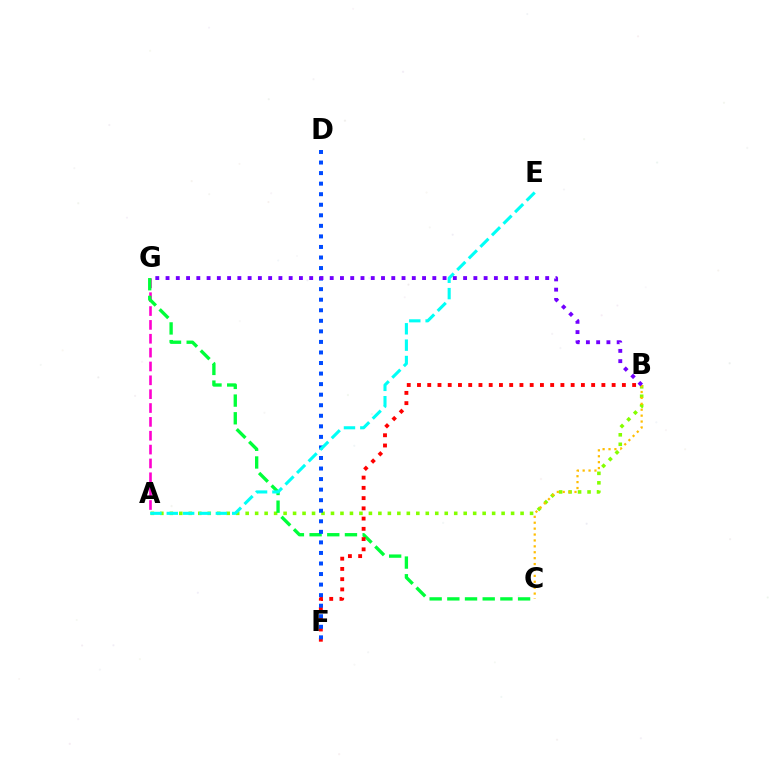{('A', 'B'): [{'color': '#84ff00', 'line_style': 'dotted', 'thickness': 2.58}], ('B', 'C'): [{'color': '#ffbd00', 'line_style': 'dotted', 'thickness': 1.6}], ('A', 'G'): [{'color': '#ff00cf', 'line_style': 'dashed', 'thickness': 1.88}], ('C', 'G'): [{'color': '#00ff39', 'line_style': 'dashed', 'thickness': 2.4}], ('B', 'F'): [{'color': '#ff0000', 'line_style': 'dotted', 'thickness': 2.78}], ('D', 'F'): [{'color': '#004bff', 'line_style': 'dotted', 'thickness': 2.87}], ('A', 'E'): [{'color': '#00fff6', 'line_style': 'dashed', 'thickness': 2.22}], ('B', 'G'): [{'color': '#7200ff', 'line_style': 'dotted', 'thickness': 2.79}]}